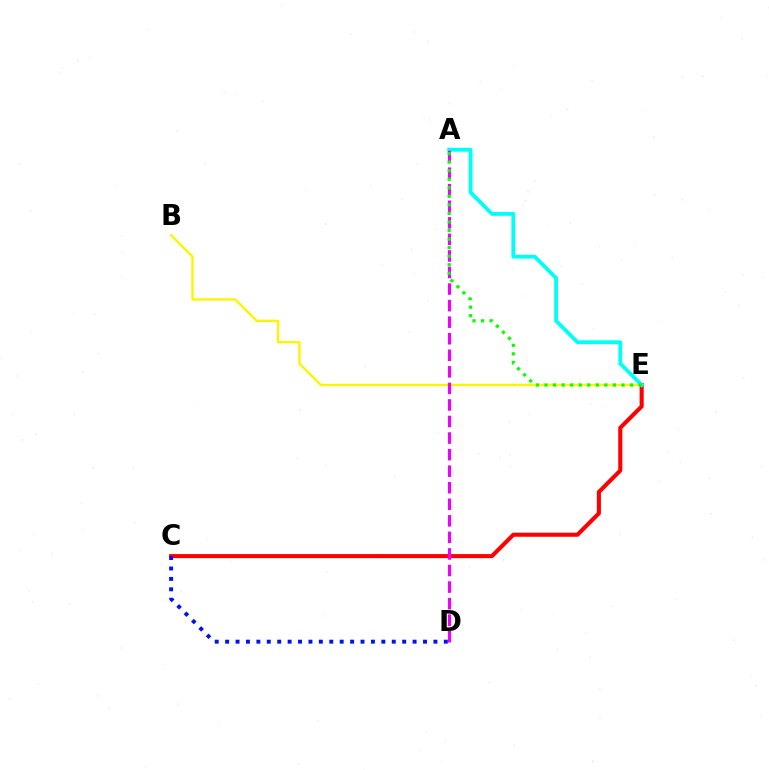{('B', 'E'): [{'color': '#fcf500', 'line_style': 'solid', 'thickness': 1.7}], ('C', 'E'): [{'color': '#ff0000', 'line_style': 'solid', 'thickness': 2.93}], ('C', 'D'): [{'color': '#0010ff', 'line_style': 'dotted', 'thickness': 2.83}], ('A', 'E'): [{'color': '#00fff6', 'line_style': 'solid', 'thickness': 2.76}, {'color': '#08ff00', 'line_style': 'dotted', 'thickness': 2.32}], ('A', 'D'): [{'color': '#ee00ff', 'line_style': 'dashed', 'thickness': 2.25}]}